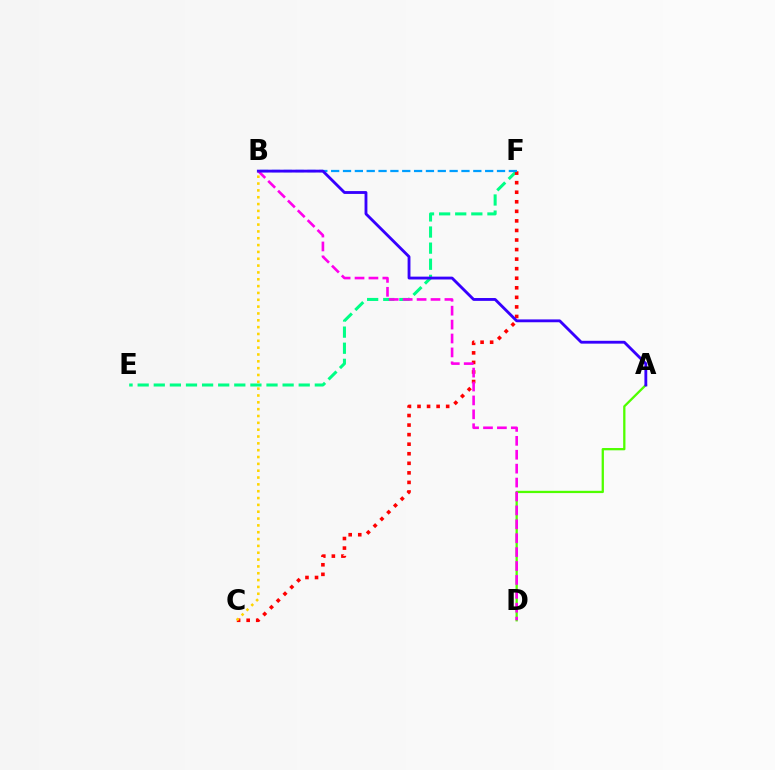{('A', 'D'): [{'color': '#4fff00', 'line_style': 'solid', 'thickness': 1.65}], ('E', 'F'): [{'color': '#00ff86', 'line_style': 'dashed', 'thickness': 2.19}], ('C', 'F'): [{'color': '#ff0000', 'line_style': 'dotted', 'thickness': 2.6}], ('B', 'F'): [{'color': '#009eff', 'line_style': 'dashed', 'thickness': 1.61}], ('B', 'D'): [{'color': '#ff00ed', 'line_style': 'dashed', 'thickness': 1.89}], ('A', 'B'): [{'color': '#3700ff', 'line_style': 'solid', 'thickness': 2.05}], ('B', 'C'): [{'color': '#ffd500', 'line_style': 'dotted', 'thickness': 1.86}]}